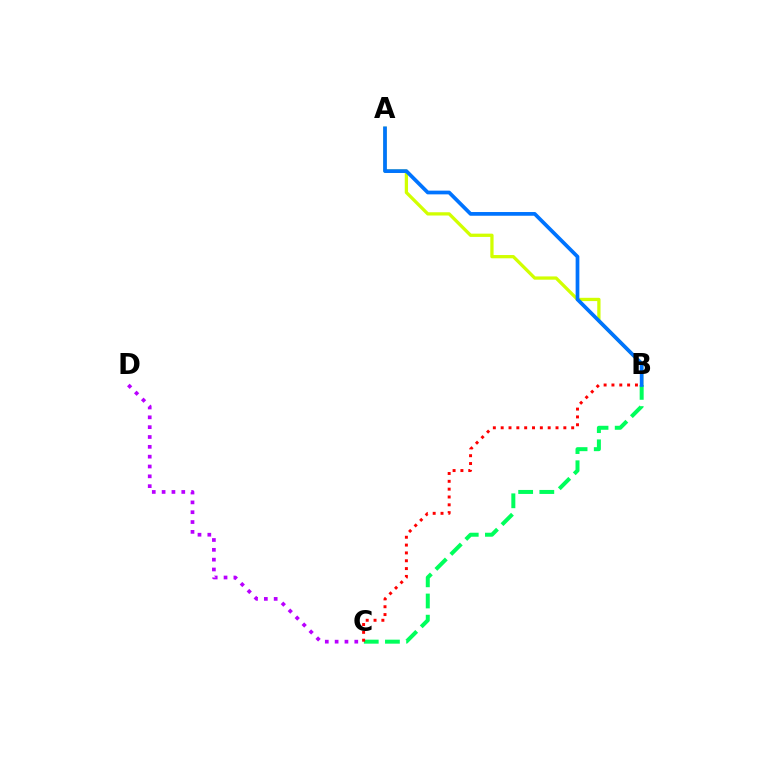{('A', 'B'): [{'color': '#d1ff00', 'line_style': 'solid', 'thickness': 2.36}, {'color': '#0074ff', 'line_style': 'solid', 'thickness': 2.68}], ('C', 'D'): [{'color': '#b900ff', 'line_style': 'dotted', 'thickness': 2.67}], ('B', 'C'): [{'color': '#00ff5c', 'line_style': 'dashed', 'thickness': 2.88}, {'color': '#ff0000', 'line_style': 'dotted', 'thickness': 2.13}]}